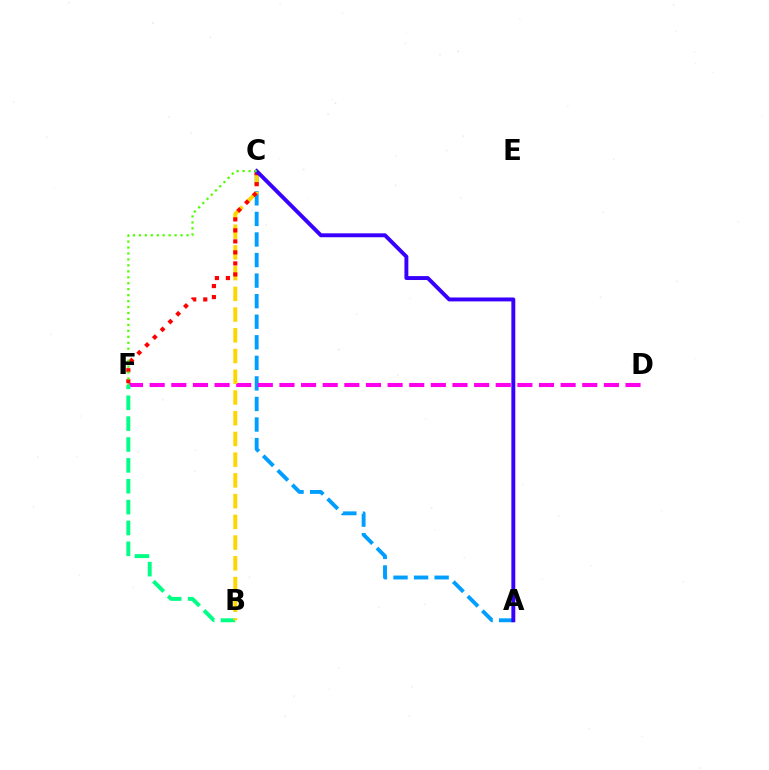{('A', 'C'): [{'color': '#009eff', 'line_style': 'dashed', 'thickness': 2.79}, {'color': '#3700ff', 'line_style': 'solid', 'thickness': 2.82}], ('D', 'F'): [{'color': '#ff00ed', 'line_style': 'dashed', 'thickness': 2.94}], ('B', 'F'): [{'color': '#00ff86', 'line_style': 'dashed', 'thickness': 2.83}], ('B', 'C'): [{'color': '#ffd500', 'line_style': 'dashed', 'thickness': 2.82}], ('C', 'F'): [{'color': '#ff0000', 'line_style': 'dotted', 'thickness': 2.99}, {'color': '#4fff00', 'line_style': 'dotted', 'thickness': 1.62}]}